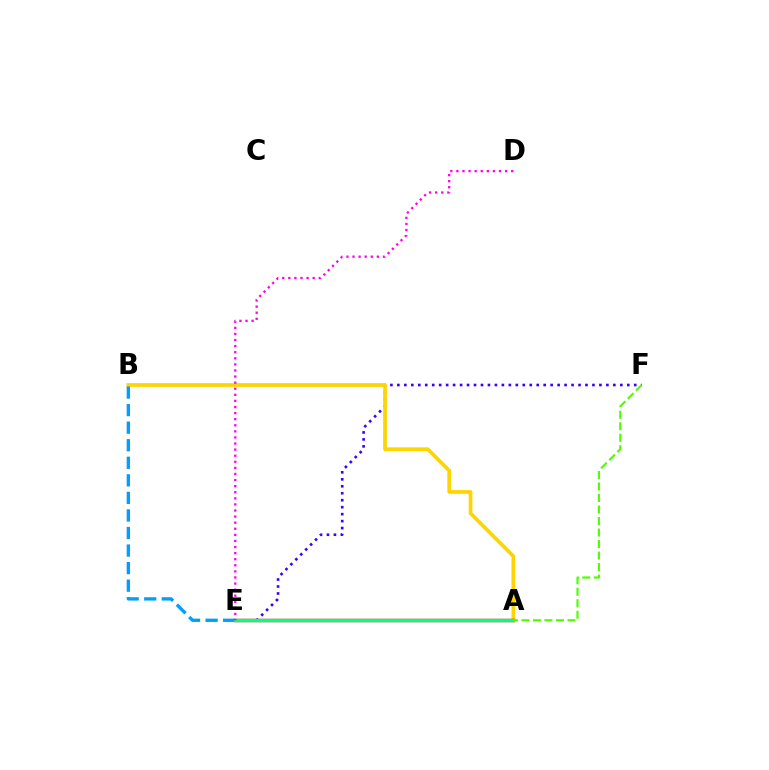{('E', 'F'): [{'color': '#3700ff', 'line_style': 'dotted', 'thickness': 1.89}], ('A', 'B'): [{'color': '#ffd500', 'line_style': 'solid', 'thickness': 2.65}], ('B', 'E'): [{'color': '#009eff', 'line_style': 'dashed', 'thickness': 2.39}], ('A', 'E'): [{'color': '#ff0000', 'line_style': 'solid', 'thickness': 2.46}, {'color': '#00ff86', 'line_style': 'solid', 'thickness': 2.4}], ('D', 'E'): [{'color': '#ff00ed', 'line_style': 'dotted', 'thickness': 1.65}], ('A', 'F'): [{'color': '#4fff00', 'line_style': 'dashed', 'thickness': 1.56}]}